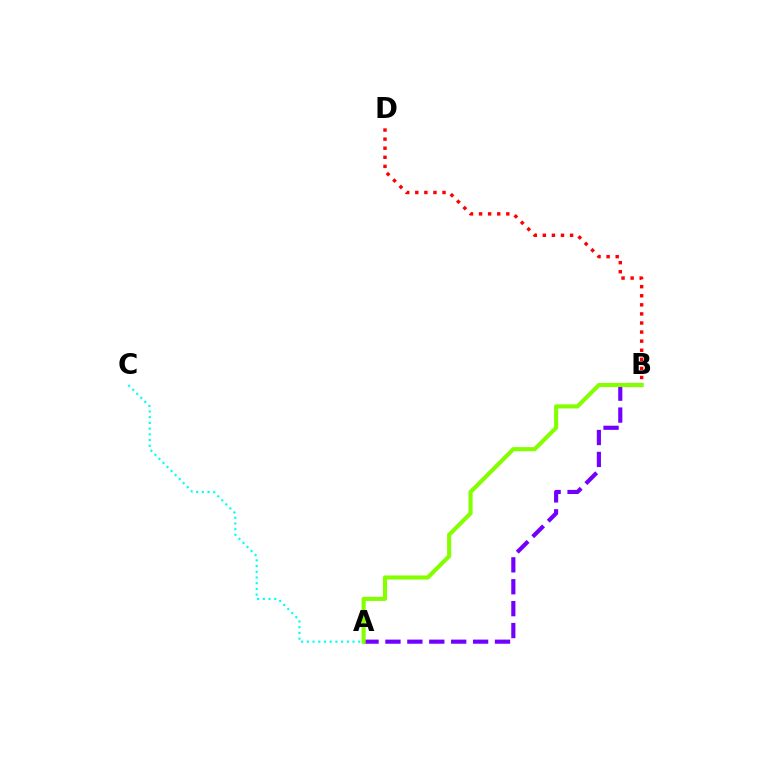{('B', 'D'): [{'color': '#ff0000', 'line_style': 'dotted', 'thickness': 2.47}], ('A', 'C'): [{'color': '#00fff6', 'line_style': 'dotted', 'thickness': 1.55}], ('A', 'B'): [{'color': '#7200ff', 'line_style': 'dashed', 'thickness': 2.98}, {'color': '#84ff00', 'line_style': 'solid', 'thickness': 2.97}]}